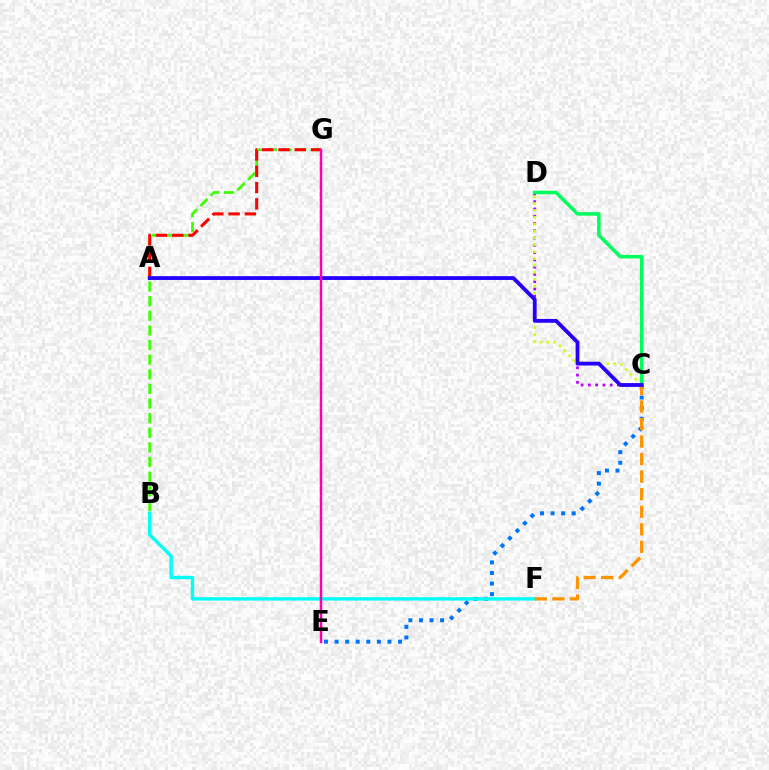{('C', 'E'): [{'color': '#0074ff', 'line_style': 'dotted', 'thickness': 2.87}], ('B', 'G'): [{'color': '#3dff00', 'line_style': 'dashed', 'thickness': 1.99}], ('C', 'D'): [{'color': '#b900ff', 'line_style': 'dotted', 'thickness': 1.98}, {'color': '#d1ff00', 'line_style': 'dotted', 'thickness': 1.87}, {'color': '#00ff5c', 'line_style': 'solid', 'thickness': 2.55}], ('B', 'F'): [{'color': '#00fff6', 'line_style': 'solid', 'thickness': 2.44}], ('C', 'F'): [{'color': '#ff9400', 'line_style': 'dashed', 'thickness': 2.38}], ('A', 'G'): [{'color': '#ff0000', 'line_style': 'dashed', 'thickness': 2.21}], ('A', 'C'): [{'color': '#2500ff', 'line_style': 'solid', 'thickness': 2.74}], ('E', 'G'): [{'color': '#ff00ac', 'line_style': 'solid', 'thickness': 1.78}]}